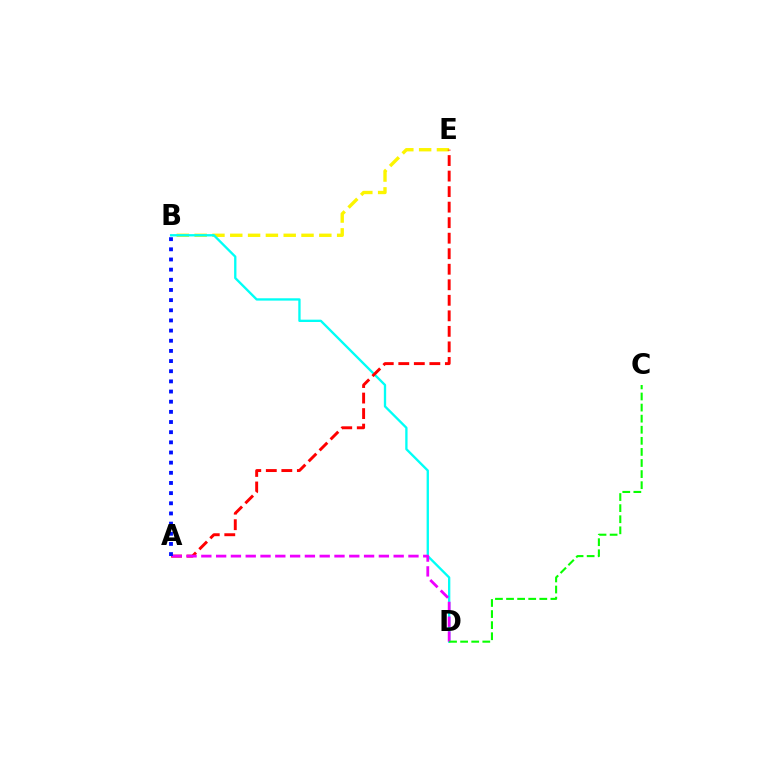{('B', 'E'): [{'color': '#fcf500', 'line_style': 'dashed', 'thickness': 2.42}], ('B', 'D'): [{'color': '#00fff6', 'line_style': 'solid', 'thickness': 1.68}], ('A', 'E'): [{'color': '#ff0000', 'line_style': 'dashed', 'thickness': 2.11}], ('A', 'D'): [{'color': '#ee00ff', 'line_style': 'dashed', 'thickness': 2.01}], ('C', 'D'): [{'color': '#08ff00', 'line_style': 'dashed', 'thickness': 1.51}], ('A', 'B'): [{'color': '#0010ff', 'line_style': 'dotted', 'thickness': 2.76}]}